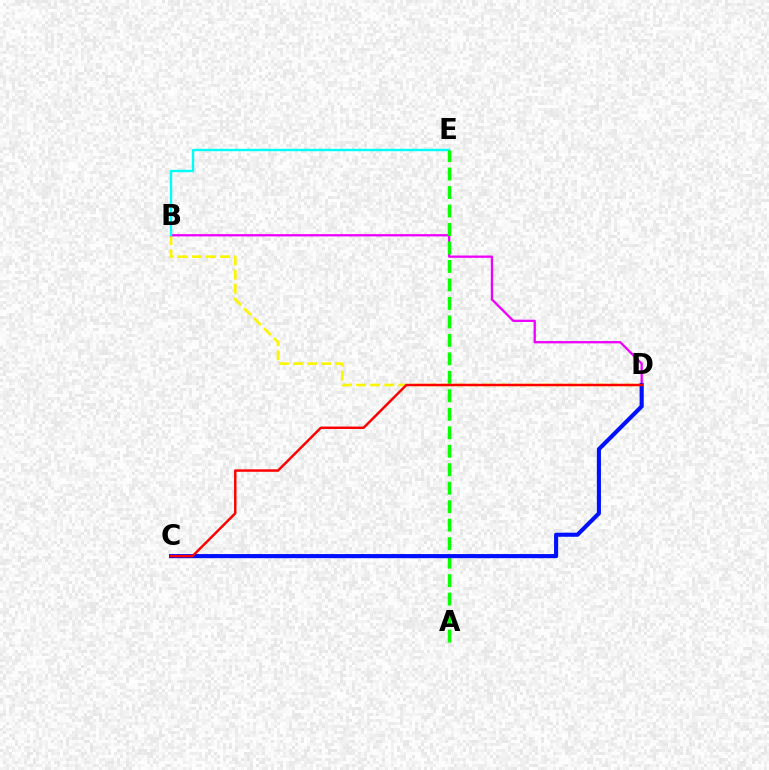{('B', 'D'): [{'color': '#fcf500', 'line_style': 'dashed', 'thickness': 1.91}, {'color': '#ee00ff', 'line_style': 'solid', 'thickness': 1.65}], ('B', 'E'): [{'color': '#00fff6', 'line_style': 'solid', 'thickness': 1.73}], ('A', 'E'): [{'color': '#08ff00', 'line_style': 'dashed', 'thickness': 2.51}], ('C', 'D'): [{'color': '#0010ff', 'line_style': 'solid', 'thickness': 2.96}, {'color': '#ff0000', 'line_style': 'solid', 'thickness': 1.77}]}